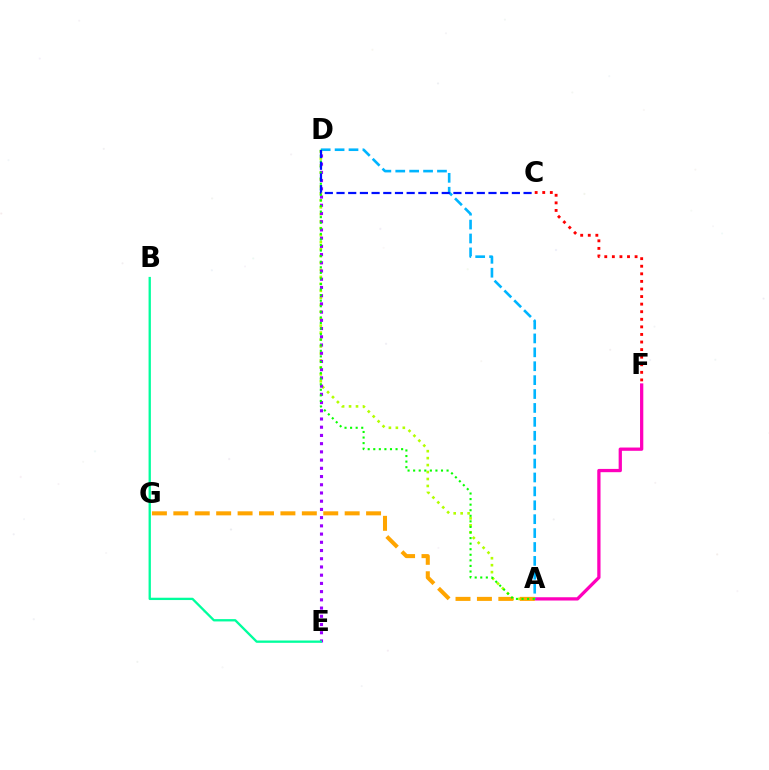{('A', 'F'): [{'color': '#ff00bd', 'line_style': 'solid', 'thickness': 2.36}], ('A', 'D'): [{'color': '#00b5ff', 'line_style': 'dashed', 'thickness': 1.89}, {'color': '#b3ff00', 'line_style': 'dotted', 'thickness': 1.89}, {'color': '#08ff00', 'line_style': 'dotted', 'thickness': 1.51}], ('D', 'E'): [{'color': '#9b00ff', 'line_style': 'dotted', 'thickness': 2.23}], ('A', 'G'): [{'color': '#ffa500', 'line_style': 'dashed', 'thickness': 2.91}], ('C', 'F'): [{'color': '#ff0000', 'line_style': 'dotted', 'thickness': 2.06}], ('C', 'D'): [{'color': '#0010ff', 'line_style': 'dashed', 'thickness': 1.59}], ('B', 'E'): [{'color': '#00ff9d', 'line_style': 'solid', 'thickness': 1.67}]}